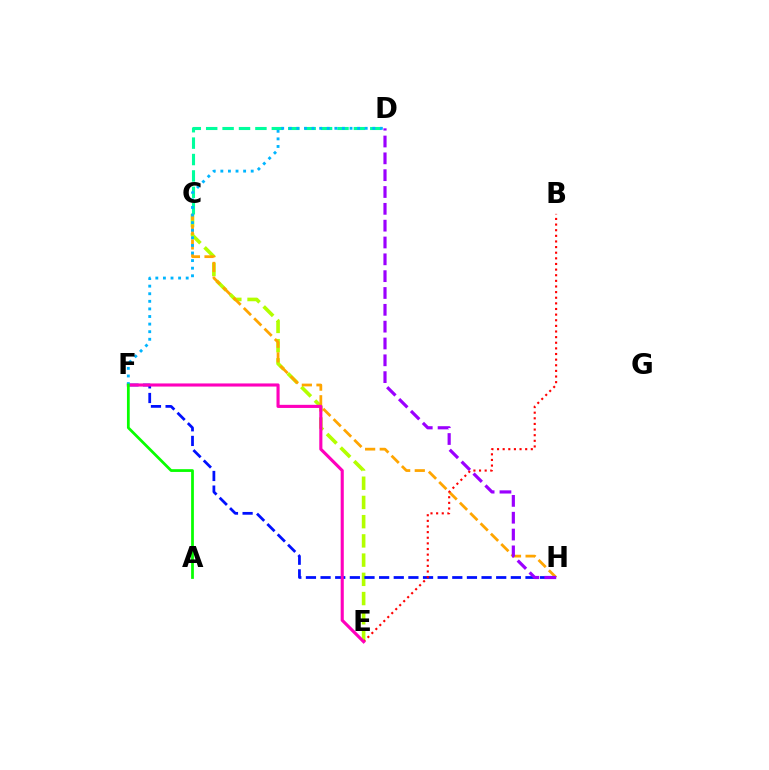{('C', 'E'): [{'color': '#b3ff00', 'line_style': 'dashed', 'thickness': 2.61}], ('C', 'D'): [{'color': '#00ff9d', 'line_style': 'dashed', 'thickness': 2.23}], ('C', 'H'): [{'color': '#ffa500', 'line_style': 'dashed', 'thickness': 1.99}], ('F', 'H'): [{'color': '#0010ff', 'line_style': 'dashed', 'thickness': 1.99}], ('B', 'E'): [{'color': '#ff0000', 'line_style': 'dotted', 'thickness': 1.53}], ('D', 'H'): [{'color': '#9b00ff', 'line_style': 'dashed', 'thickness': 2.29}], ('E', 'F'): [{'color': '#ff00bd', 'line_style': 'solid', 'thickness': 2.24}], ('D', 'F'): [{'color': '#00b5ff', 'line_style': 'dotted', 'thickness': 2.06}], ('A', 'F'): [{'color': '#08ff00', 'line_style': 'solid', 'thickness': 1.99}]}